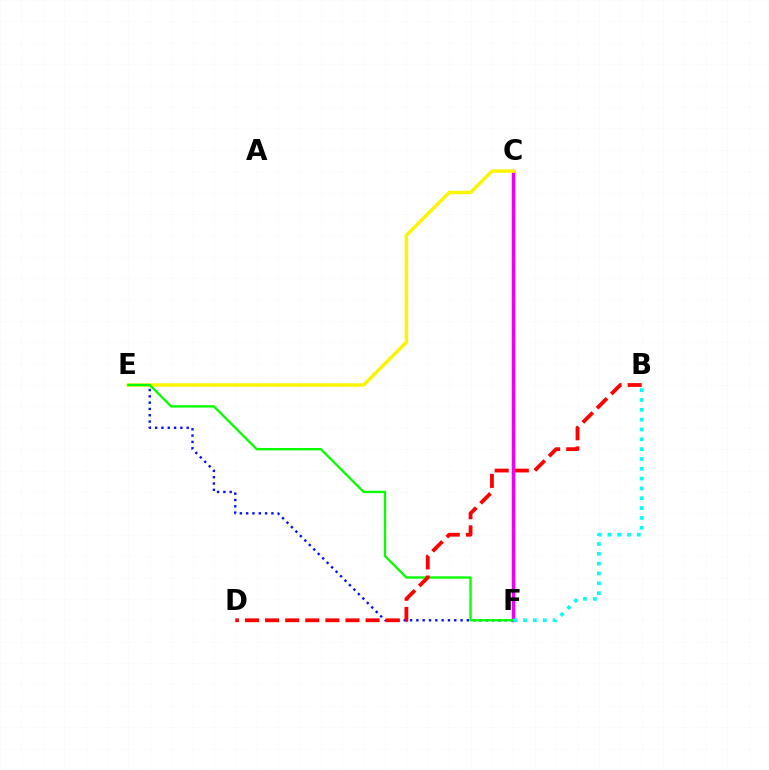{('E', 'F'): [{'color': '#0010ff', 'line_style': 'dotted', 'thickness': 1.71}, {'color': '#08ff00', 'line_style': 'solid', 'thickness': 1.69}], ('C', 'F'): [{'color': '#ee00ff', 'line_style': 'solid', 'thickness': 2.51}], ('C', 'E'): [{'color': '#fcf500', 'line_style': 'solid', 'thickness': 2.48}], ('B', 'F'): [{'color': '#00fff6', 'line_style': 'dotted', 'thickness': 2.67}], ('B', 'D'): [{'color': '#ff0000', 'line_style': 'dashed', 'thickness': 2.73}]}